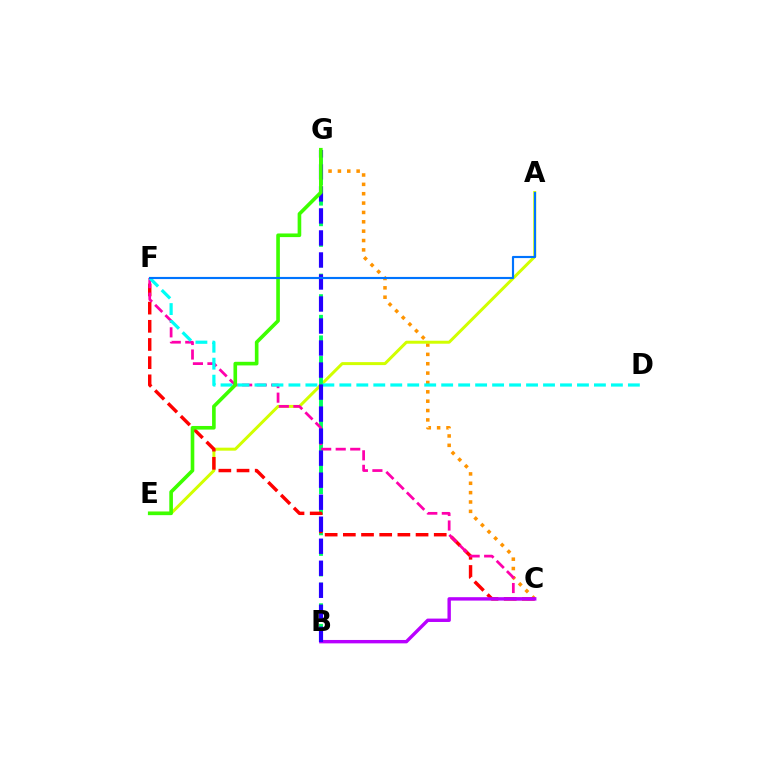{('C', 'G'): [{'color': '#ff9400', 'line_style': 'dotted', 'thickness': 2.54}], ('A', 'E'): [{'color': '#d1ff00', 'line_style': 'solid', 'thickness': 2.15}], ('B', 'G'): [{'color': '#00ff5c', 'line_style': 'dashed', 'thickness': 2.8}, {'color': '#2500ff', 'line_style': 'dashed', 'thickness': 2.99}], ('C', 'F'): [{'color': '#ff0000', 'line_style': 'dashed', 'thickness': 2.47}, {'color': '#ff00ac', 'line_style': 'dashed', 'thickness': 1.97}], ('D', 'F'): [{'color': '#00fff6', 'line_style': 'dashed', 'thickness': 2.31}], ('B', 'C'): [{'color': '#b900ff', 'line_style': 'solid', 'thickness': 2.44}], ('E', 'G'): [{'color': '#3dff00', 'line_style': 'solid', 'thickness': 2.61}], ('A', 'F'): [{'color': '#0074ff', 'line_style': 'solid', 'thickness': 1.55}]}